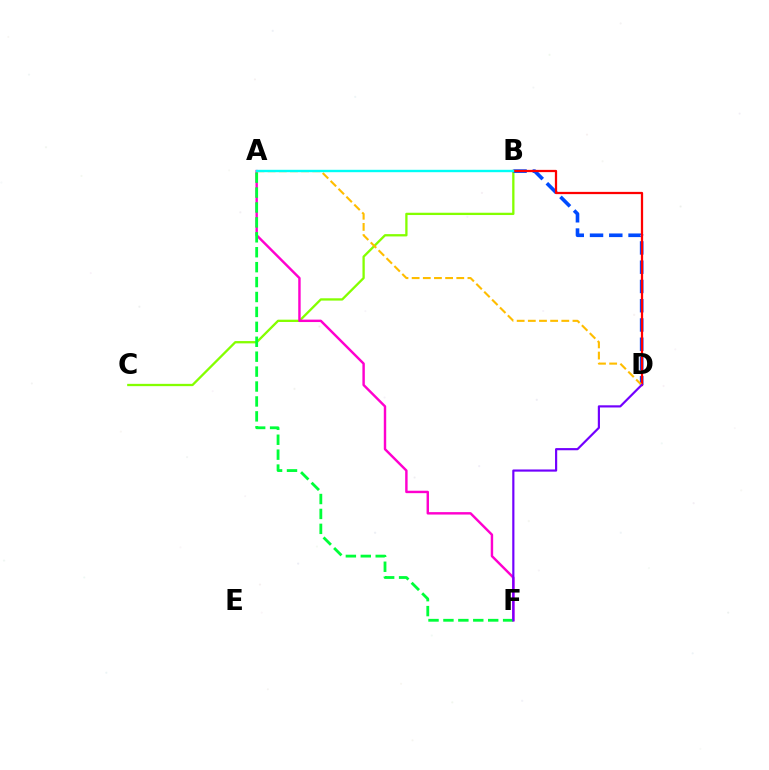{('B', 'C'): [{'color': '#84ff00', 'line_style': 'solid', 'thickness': 1.66}], ('A', 'F'): [{'color': '#ff00cf', 'line_style': 'solid', 'thickness': 1.75}, {'color': '#00ff39', 'line_style': 'dashed', 'thickness': 2.03}], ('B', 'D'): [{'color': '#004bff', 'line_style': 'dashed', 'thickness': 2.62}, {'color': '#ff0000', 'line_style': 'solid', 'thickness': 1.63}], ('A', 'D'): [{'color': '#ffbd00', 'line_style': 'dashed', 'thickness': 1.52}], ('A', 'B'): [{'color': '#00fff6', 'line_style': 'solid', 'thickness': 1.72}], ('D', 'F'): [{'color': '#7200ff', 'line_style': 'solid', 'thickness': 1.56}]}